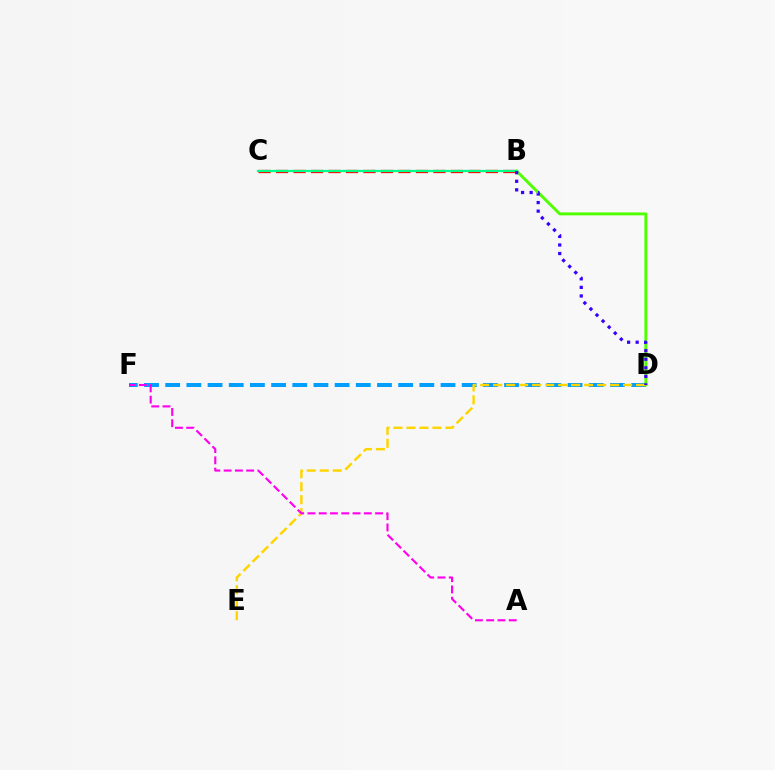{('B', 'C'): [{'color': '#ff0000', 'line_style': 'dashed', 'thickness': 2.38}, {'color': '#00ff86', 'line_style': 'solid', 'thickness': 1.61}], ('D', 'F'): [{'color': '#009eff', 'line_style': 'dashed', 'thickness': 2.88}], ('B', 'D'): [{'color': '#4fff00', 'line_style': 'solid', 'thickness': 2.1}, {'color': '#3700ff', 'line_style': 'dotted', 'thickness': 2.33}], ('D', 'E'): [{'color': '#ffd500', 'line_style': 'dashed', 'thickness': 1.77}], ('A', 'F'): [{'color': '#ff00ed', 'line_style': 'dashed', 'thickness': 1.53}]}